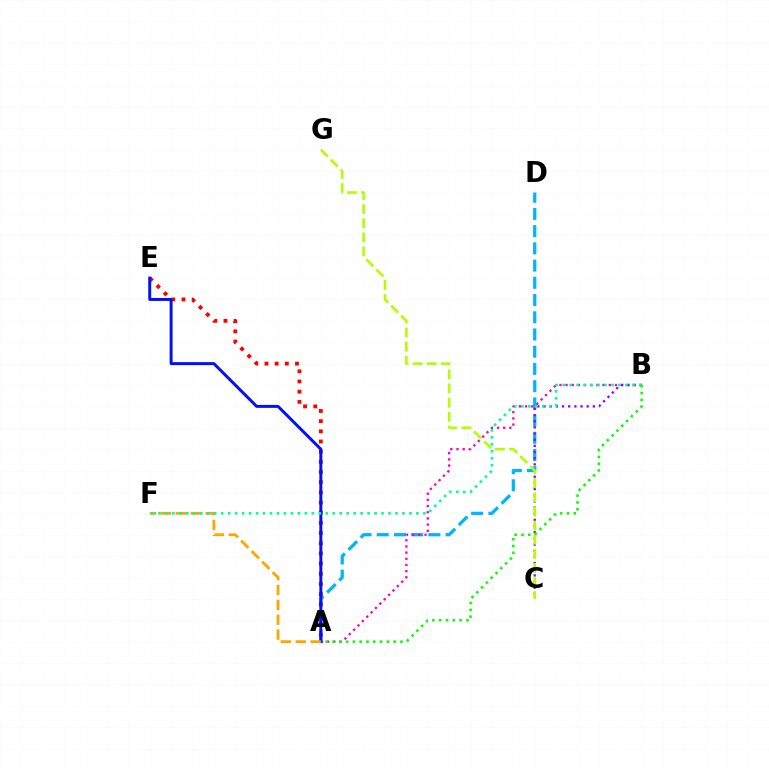{('A', 'D'): [{'color': '#00b5ff', 'line_style': 'dashed', 'thickness': 2.34}], ('A', 'B'): [{'color': '#ff00bd', 'line_style': 'dotted', 'thickness': 1.68}, {'color': '#08ff00', 'line_style': 'dotted', 'thickness': 1.85}], ('B', 'C'): [{'color': '#9b00ff', 'line_style': 'dotted', 'thickness': 1.68}], ('A', 'E'): [{'color': '#ff0000', 'line_style': 'dotted', 'thickness': 2.76}, {'color': '#0010ff', 'line_style': 'solid', 'thickness': 2.13}], ('A', 'F'): [{'color': '#ffa500', 'line_style': 'dashed', 'thickness': 2.02}], ('C', 'G'): [{'color': '#b3ff00', 'line_style': 'dashed', 'thickness': 1.92}], ('B', 'F'): [{'color': '#00ff9d', 'line_style': 'dotted', 'thickness': 1.89}]}